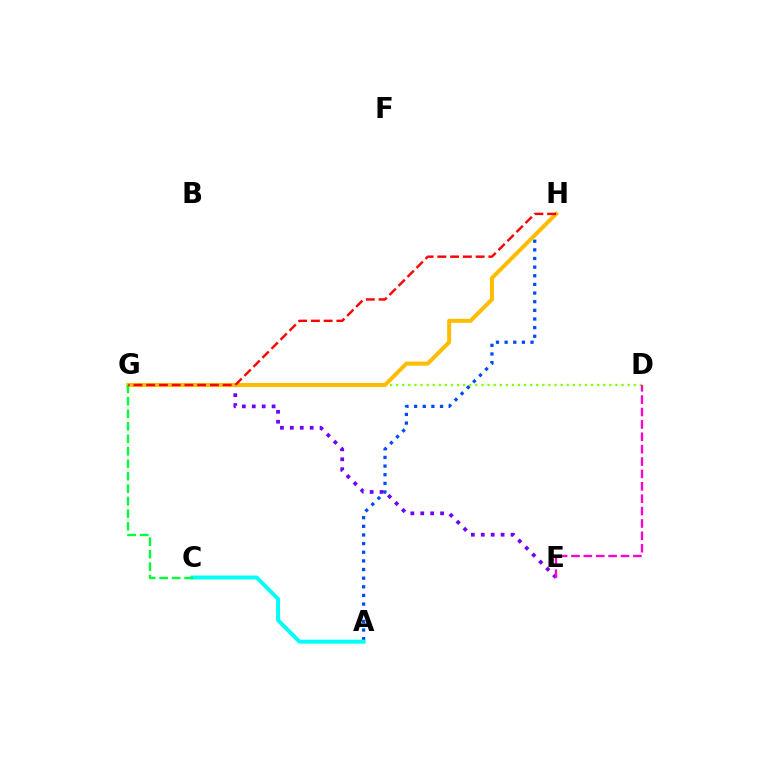{('D', 'G'): [{'color': '#84ff00', 'line_style': 'dotted', 'thickness': 1.66}], ('A', 'H'): [{'color': '#004bff', 'line_style': 'dotted', 'thickness': 2.35}], ('A', 'C'): [{'color': '#00fff6', 'line_style': 'solid', 'thickness': 2.86}], ('E', 'G'): [{'color': '#7200ff', 'line_style': 'dotted', 'thickness': 2.69}], ('G', 'H'): [{'color': '#ffbd00', 'line_style': 'solid', 'thickness': 2.9}, {'color': '#ff0000', 'line_style': 'dashed', 'thickness': 1.73}], ('C', 'G'): [{'color': '#00ff39', 'line_style': 'dashed', 'thickness': 1.7}], ('D', 'E'): [{'color': '#ff00cf', 'line_style': 'dashed', 'thickness': 1.68}]}